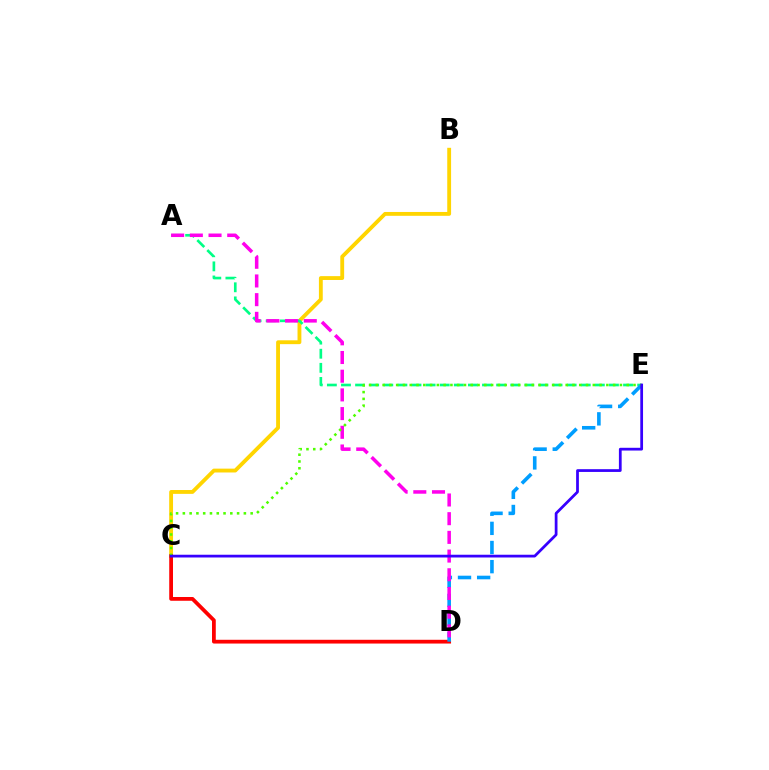{('B', 'C'): [{'color': '#ffd500', 'line_style': 'solid', 'thickness': 2.77}], ('A', 'E'): [{'color': '#00ff86', 'line_style': 'dashed', 'thickness': 1.92}], ('C', 'D'): [{'color': '#ff0000', 'line_style': 'solid', 'thickness': 2.71}], ('D', 'E'): [{'color': '#009eff', 'line_style': 'dashed', 'thickness': 2.6}], ('A', 'D'): [{'color': '#ff00ed', 'line_style': 'dashed', 'thickness': 2.54}], ('C', 'E'): [{'color': '#4fff00', 'line_style': 'dotted', 'thickness': 1.84}, {'color': '#3700ff', 'line_style': 'solid', 'thickness': 1.98}]}